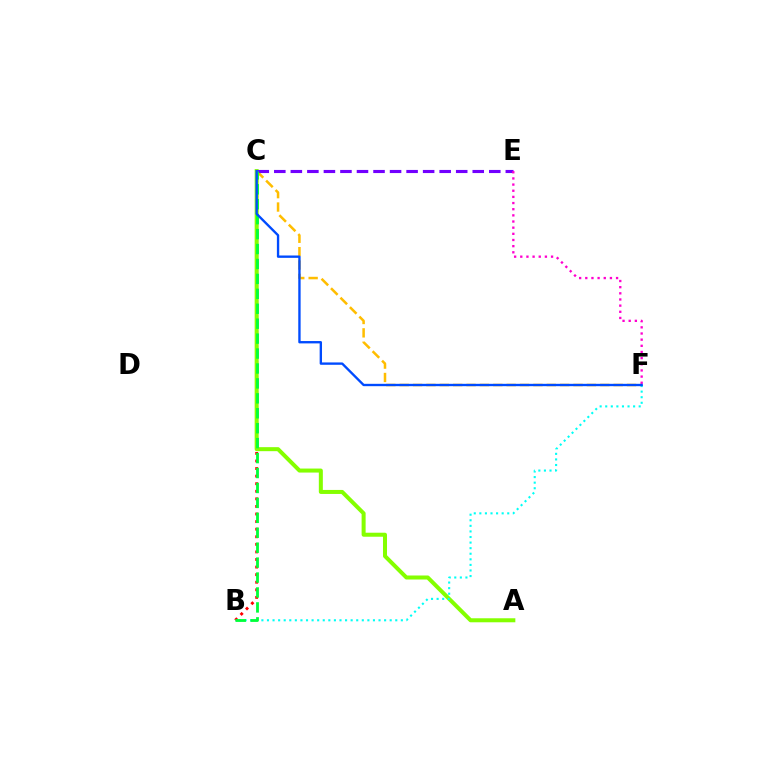{('C', 'F'): [{'color': '#ffbd00', 'line_style': 'dashed', 'thickness': 1.82}, {'color': '#004bff', 'line_style': 'solid', 'thickness': 1.7}], ('B', 'C'): [{'color': '#ff0000', 'line_style': 'dotted', 'thickness': 2.06}, {'color': '#00ff39', 'line_style': 'dashed', 'thickness': 2.03}], ('A', 'C'): [{'color': '#84ff00', 'line_style': 'solid', 'thickness': 2.89}], ('C', 'E'): [{'color': '#7200ff', 'line_style': 'dashed', 'thickness': 2.25}], ('B', 'F'): [{'color': '#00fff6', 'line_style': 'dotted', 'thickness': 1.52}], ('E', 'F'): [{'color': '#ff00cf', 'line_style': 'dotted', 'thickness': 1.67}]}